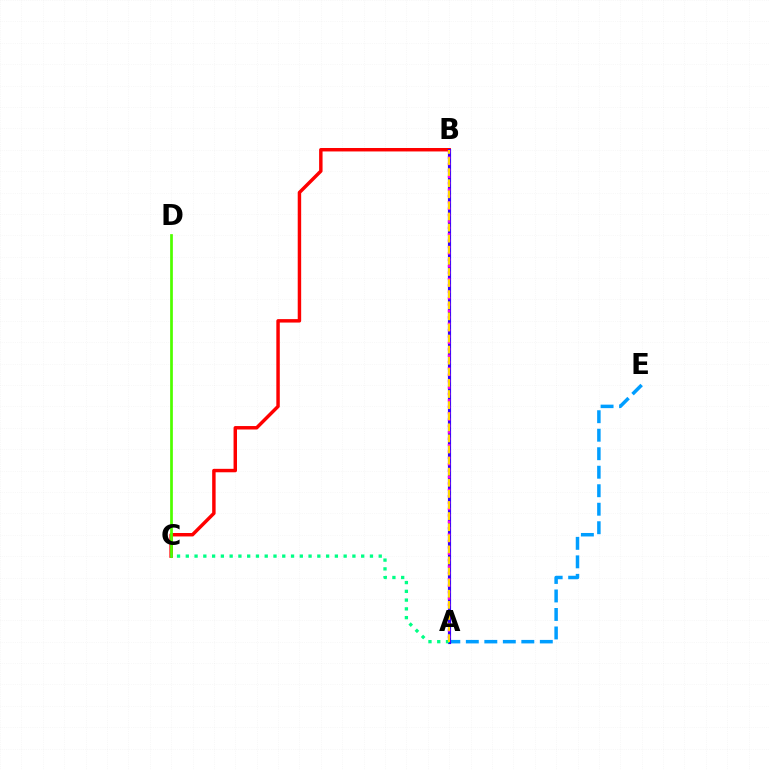{('B', 'C'): [{'color': '#ff0000', 'line_style': 'solid', 'thickness': 2.48}], ('C', 'D'): [{'color': '#4fff00', 'line_style': 'solid', 'thickness': 1.96}], ('A', 'E'): [{'color': '#009eff', 'line_style': 'dashed', 'thickness': 2.51}], ('A', 'B'): [{'color': '#3700ff', 'line_style': 'solid', 'thickness': 2.28}, {'color': '#ff00ed', 'line_style': 'dotted', 'thickness': 1.74}, {'color': '#ffd500', 'line_style': 'dashed', 'thickness': 1.51}], ('A', 'C'): [{'color': '#00ff86', 'line_style': 'dotted', 'thickness': 2.38}]}